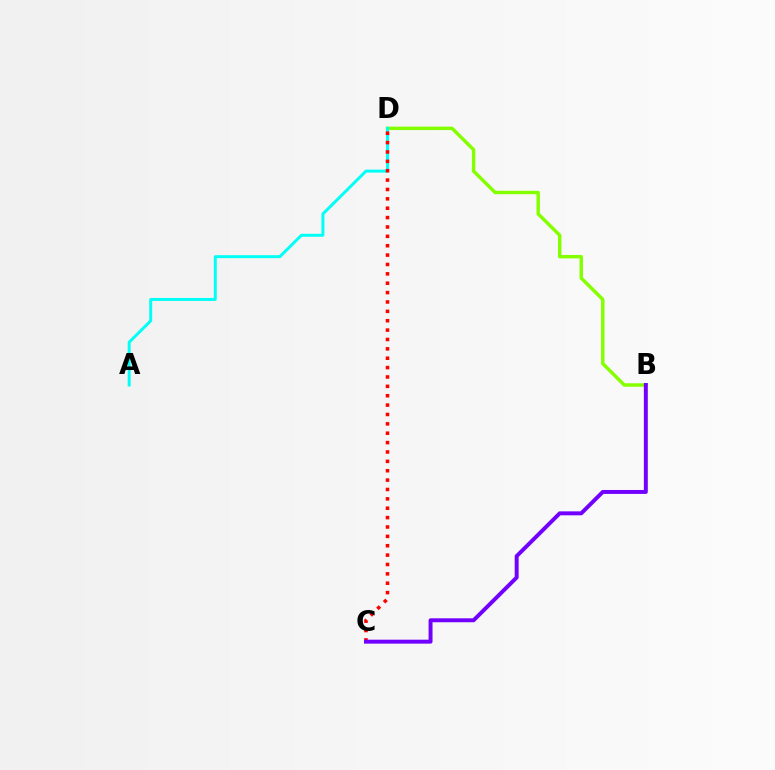{('B', 'D'): [{'color': '#84ff00', 'line_style': 'solid', 'thickness': 2.48}], ('A', 'D'): [{'color': '#00fff6', 'line_style': 'solid', 'thickness': 2.14}], ('C', 'D'): [{'color': '#ff0000', 'line_style': 'dotted', 'thickness': 2.55}], ('B', 'C'): [{'color': '#7200ff', 'line_style': 'solid', 'thickness': 2.84}]}